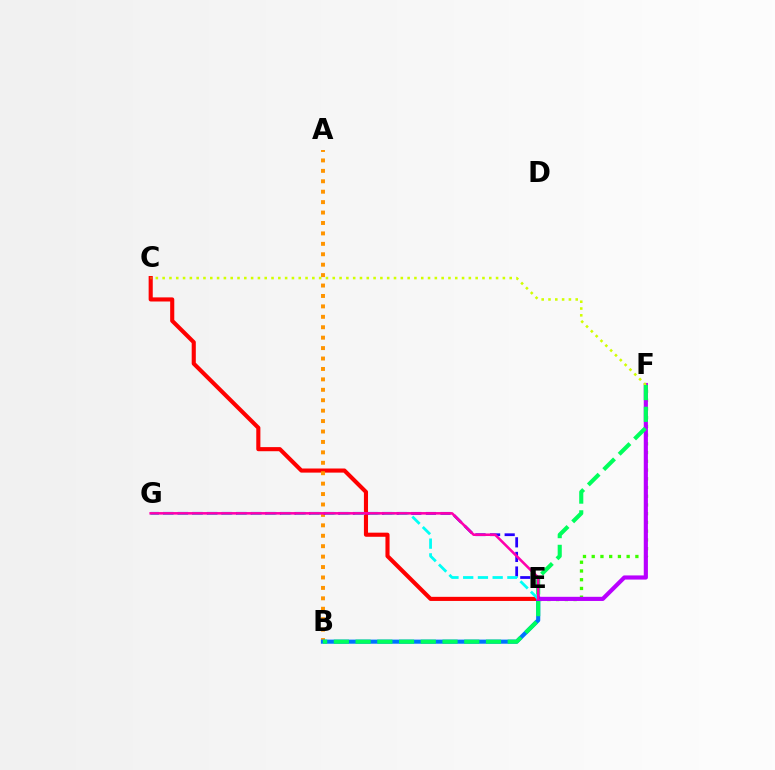{('E', 'F'): [{'color': '#3dff00', 'line_style': 'dotted', 'thickness': 2.37}, {'color': '#b900ff', 'line_style': 'solid', 'thickness': 2.99}], ('C', 'E'): [{'color': '#ff0000', 'line_style': 'solid', 'thickness': 2.96}], ('A', 'B'): [{'color': '#ff9400', 'line_style': 'dotted', 'thickness': 2.83}], ('B', 'E'): [{'color': '#0074ff', 'line_style': 'solid', 'thickness': 2.97}], ('C', 'F'): [{'color': '#d1ff00', 'line_style': 'dotted', 'thickness': 1.85}], ('E', 'G'): [{'color': '#2500ff', 'line_style': 'dashed', 'thickness': 1.98}, {'color': '#00fff6', 'line_style': 'dashed', 'thickness': 2.0}, {'color': '#ff00ac', 'line_style': 'solid', 'thickness': 1.84}], ('B', 'F'): [{'color': '#00ff5c', 'line_style': 'dashed', 'thickness': 2.95}]}